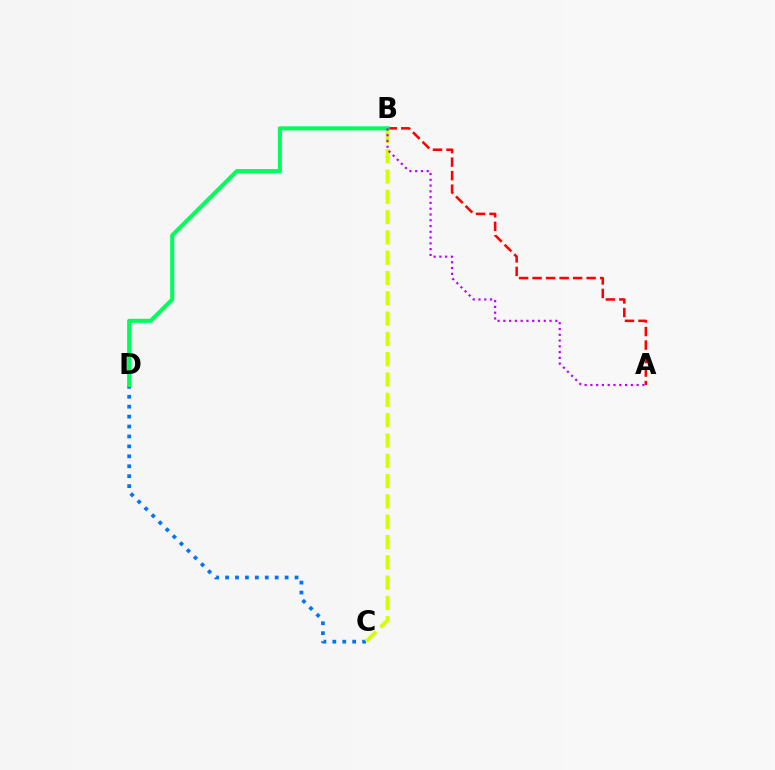{('C', 'D'): [{'color': '#0074ff', 'line_style': 'dotted', 'thickness': 2.7}], ('B', 'C'): [{'color': '#d1ff00', 'line_style': 'dashed', 'thickness': 2.76}], ('A', 'B'): [{'color': '#ff0000', 'line_style': 'dashed', 'thickness': 1.84}, {'color': '#b900ff', 'line_style': 'dotted', 'thickness': 1.57}], ('B', 'D'): [{'color': '#00ff5c', 'line_style': 'solid', 'thickness': 2.94}]}